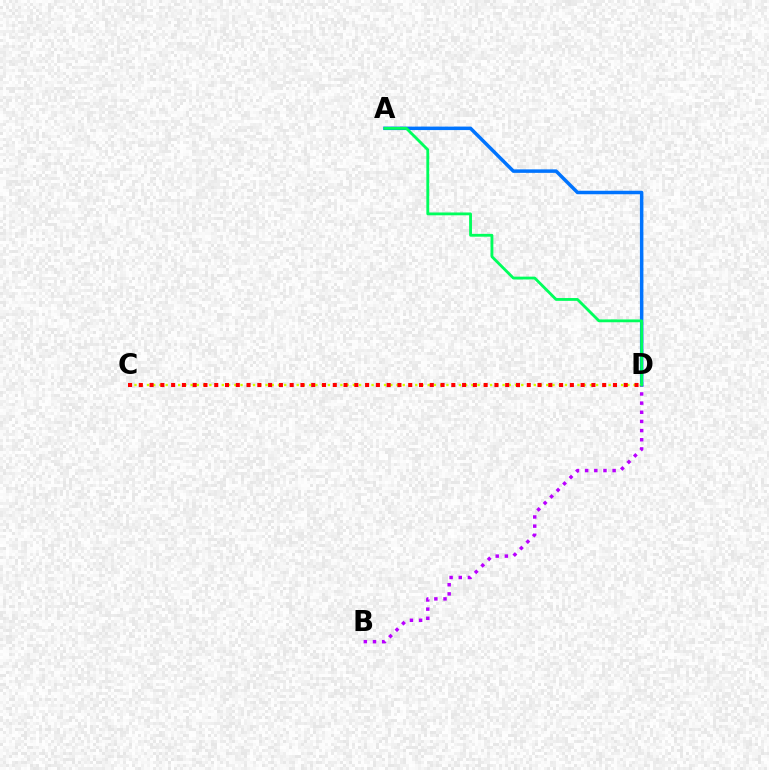{('A', 'D'): [{'color': '#0074ff', 'line_style': 'solid', 'thickness': 2.51}, {'color': '#00ff5c', 'line_style': 'solid', 'thickness': 2.03}], ('C', 'D'): [{'color': '#d1ff00', 'line_style': 'dotted', 'thickness': 1.7}, {'color': '#ff0000', 'line_style': 'dotted', 'thickness': 2.93}], ('B', 'D'): [{'color': '#b900ff', 'line_style': 'dotted', 'thickness': 2.49}]}